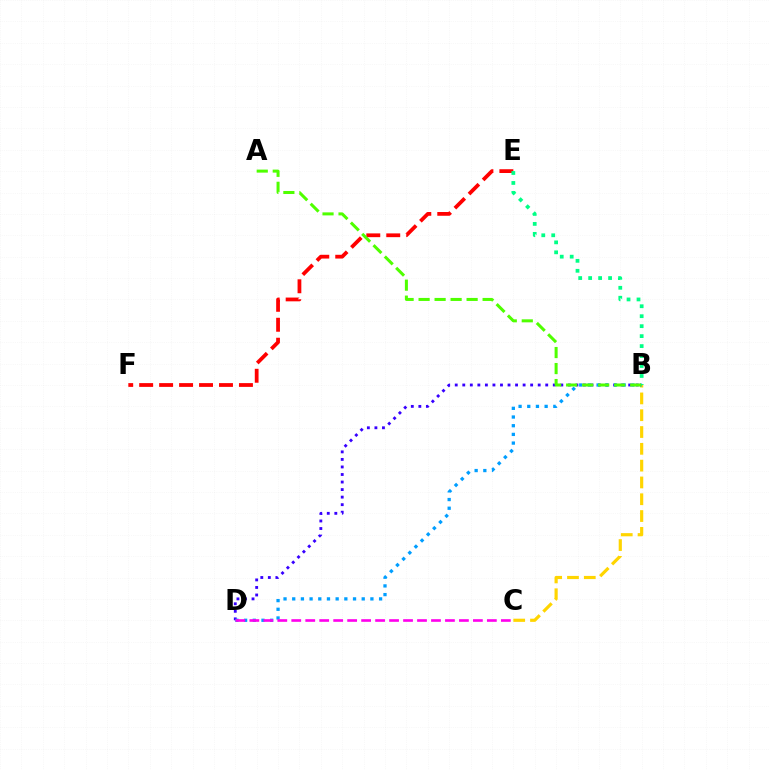{('B', 'C'): [{'color': '#ffd500', 'line_style': 'dashed', 'thickness': 2.28}], ('B', 'D'): [{'color': '#3700ff', 'line_style': 'dotted', 'thickness': 2.05}, {'color': '#009eff', 'line_style': 'dotted', 'thickness': 2.36}], ('E', 'F'): [{'color': '#ff0000', 'line_style': 'dashed', 'thickness': 2.71}], ('B', 'E'): [{'color': '#00ff86', 'line_style': 'dotted', 'thickness': 2.71}], ('C', 'D'): [{'color': '#ff00ed', 'line_style': 'dashed', 'thickness': 1.9}], ('A', 'B'): [{'color': '#4fff00', 'line_style': 'dashed', 'thickness': 2.17}]}